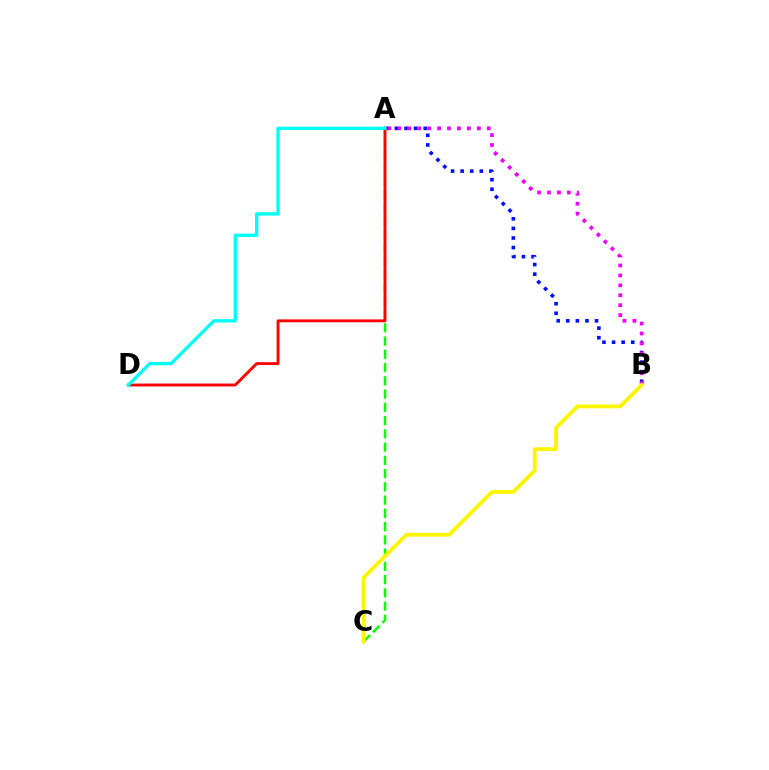{('A', 'B'): [{'color': '#0010ff', 'line_style': 'dotted', 'thickness': 2.61}, {'color': '#ee00ff', 'line_style': 'dotted', 'thickness': 2.7}], ('A', 'C'): [{'color': '#08ff00', 'line_style': 'dashed', 'thickness': 1.8}], ('A', 'D'): [{'color': '#ff0000', 'line_style': 'solid', 'thickness': 2.07}, {'color': '#00fff6', 'line_style': 'solid', 'thickness': 2.39}], ('B', 'C'): [{'color': '#fcf500', 'line_style': 'solid', 'thickness': 2.77}]}